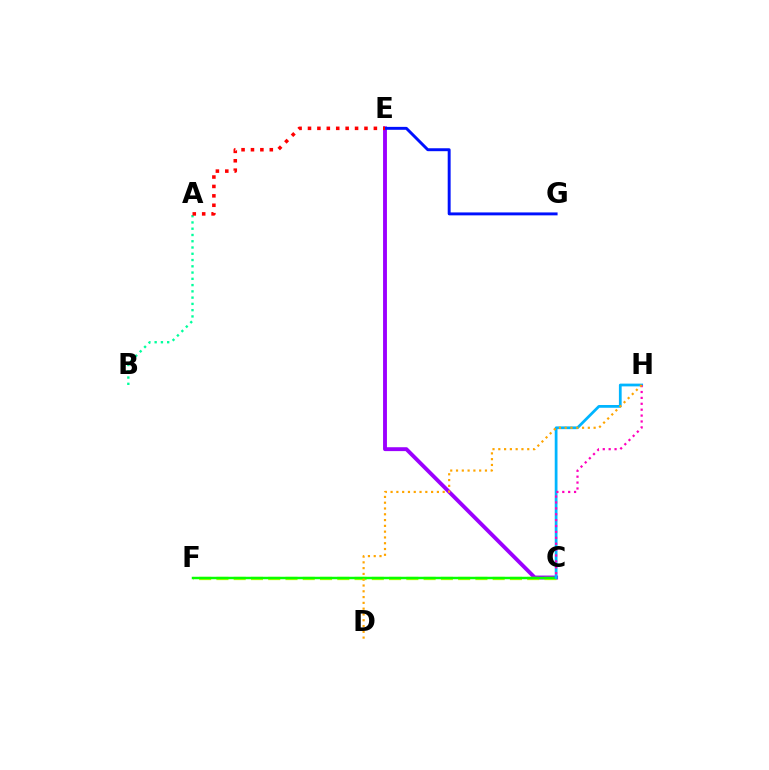{('A', 'B'): [{'color': '#00ff9d', 'line_style': 'dotted', 'thickness': 1.7}], ('C', 'E'): [{'color': '#9b00ff', 'line_style': 'solid', 'thickness': 2.8}], ('C', 'F'): [{'color': '#b3ff00', 'line_style': 'dashed', 'thickness': 2.35}, {'color': '#08ff00', 'line_style': 'solid', 'thickness': 1.77}], ('C', 'H'): [{'color': '#00b5ff', 'line_style': 'solid', 'thickness': 1.98}, {'color': '#ff00bd', 'line_style': 'dotted', 'thickness': 1.6}], ('E', 'G'): [{'color': '#0010ff', 'line_style': 'solid', 'thickness': 2.11}], ('A', 'E'): [{'color': '#ff0000', 'line_style': 'dotted', 'thickness': 2.56}], ('D', 'H'): [{'color': '#ffa500', 'line_style': 'dotted', 'thickness': 1.57}]}